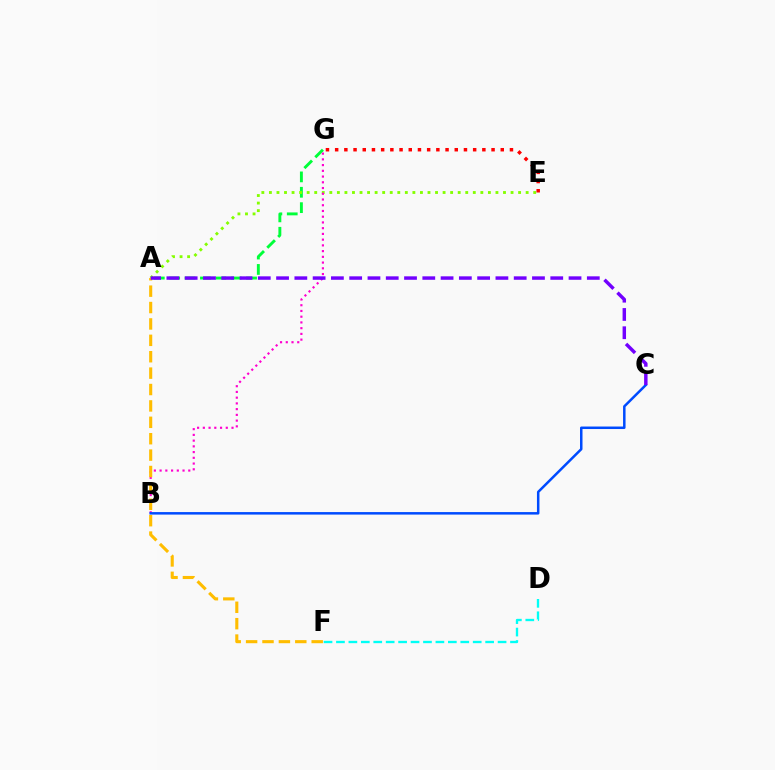{('A', 'G'): [{'color': '#00ff39', 'line_style': 'dashed', 'thickness': 2.09}], ('A', 'E'): [{'color': '#84ff00', 'line_style': 'dotted', 'thickness': 2.05}], ('B', 'G'): [{'color': '#ff00cf', 'line_style': 'dotted', 'thickness': 1.56}], ('A', 'F'): [{'color': '#ffbd00', 'line_style': 'dashed', 'thickness': 2.23}], ('B', 'C'): [{'color': '#004bff', 'line_style': 'solid', 'thickness': 1.8}], ('A', 'C'): [{'color': '#7200ff', 'line_style': 'dashed', 'thickness': 2.48}], ('E', 'G'): [{'color': '#ff0000', 'line_style': 'dotted', 'thickness': 2.5}], ('D', 'F'): [{'color': '#00fff6', 'line_style': 'dashed', 'thickness': 1.69}]}